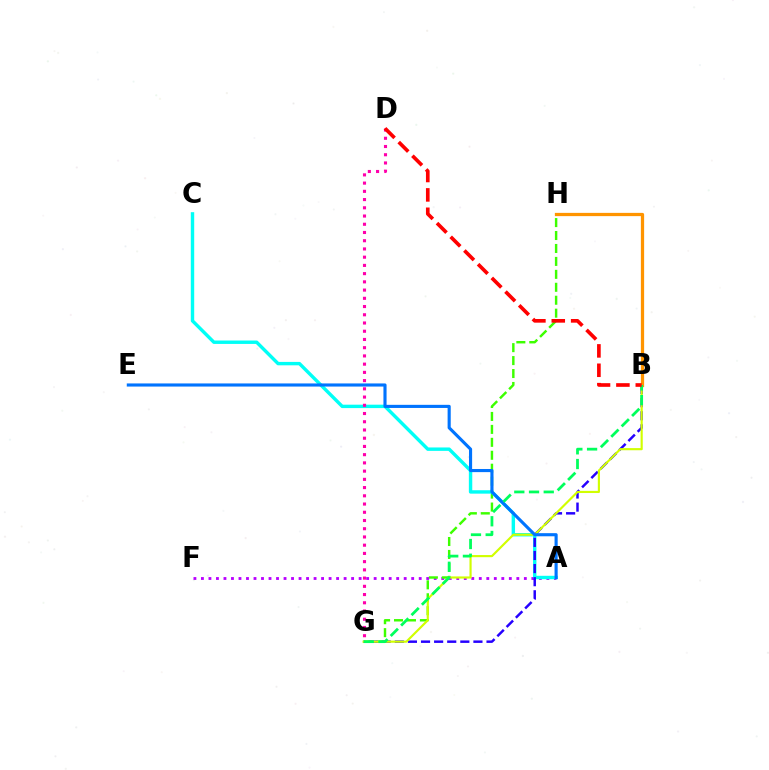{('A', 'F'): [{'color': '#b900ff', 'line_style': 'dotted', 'thickness': 2.04}], ('G', 'H'): [{'color': '#3dff00', 'line_style': 'dashed', 'thickness': 1.76}], ('A', 'C'): [{'color': '#00fff6', 'line_style': 'solid', 'thickness': 2.45}], ('B', 'G'): [{'color': '#2500ff', 'line_style': 'dashed', 'thickness': 1.78}, {'color': '#d1ff00', 'line_style': 'solid', 'thickness': 1.55}, {'color': '#00ff5c', 'line_style': 'dashed', 'thickness': 2.0}], ('D', 'G'): [{'color': '#ff00ac', 'line_style': 'dotted', 'thickness': 2.24}], ('B', 'H'): [{'color': '#ff9400', 'line_style': 'solid', 'thickness': 2.34}], ('A', 'E'): [{'color': '#0074ff', 'line_style': 'solid', 'thickness': 2.25}], ('B', 'D'): [{'color': '#ff0000', 'line_style': 'dashed', 'thickness': 2.63}]}